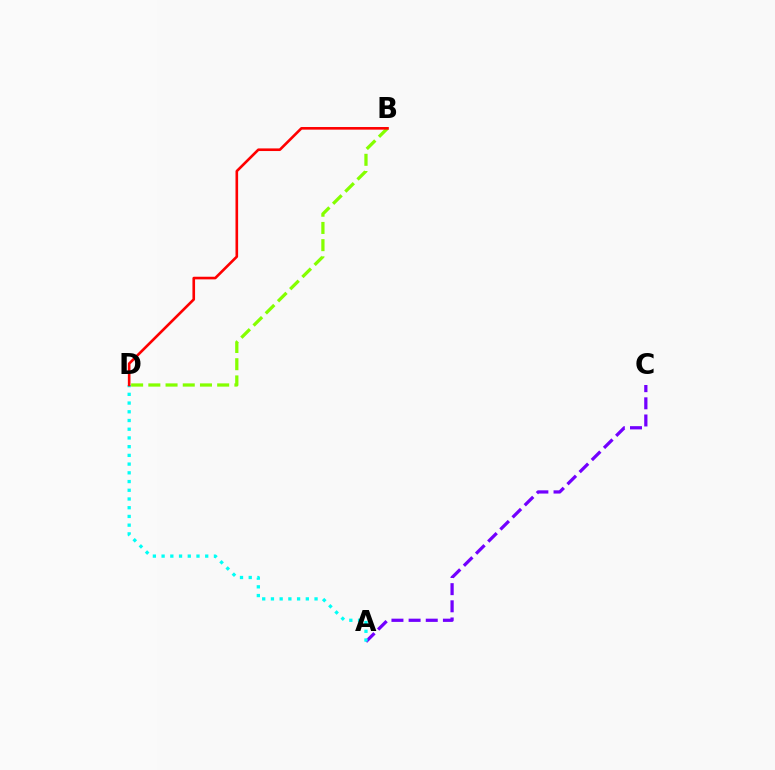{('A', 'C'): [{'color': '#7200ff', 'line_style': 'dashed', 'thickness': 2.33}], ('A', 'D'): [{'color': '#00fff6', 'line_style': 'dotted', 'thickness': 2.37}], ('B', 'D'): [{'color': '#84ff00', 'line_style': 'dashed', 'thickness': 2.34}, {'color': '#ff0000', 'line_style': 'solid', 'thickness': 1.89}]}